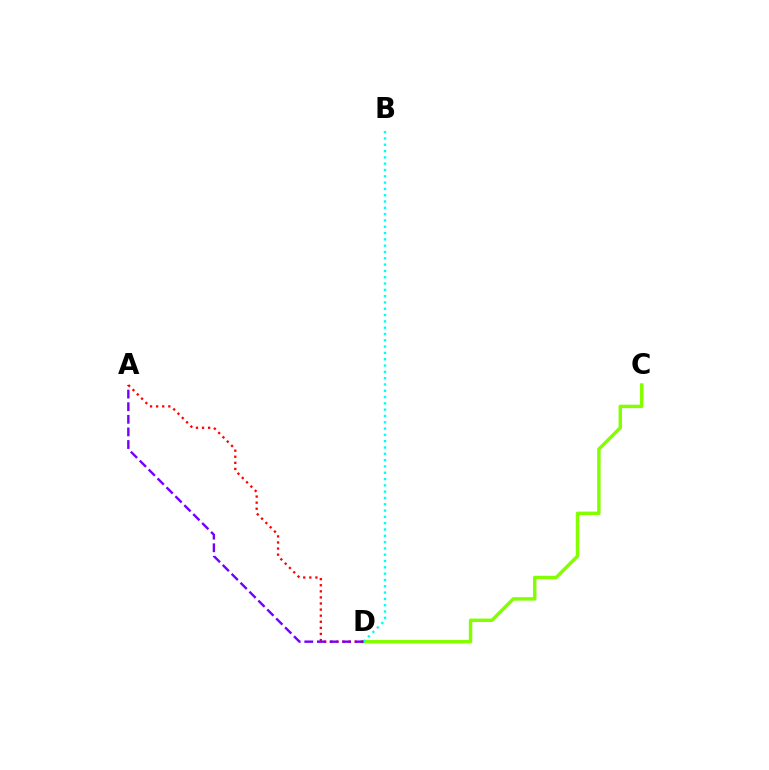{('C', 'D'): [{'color': '#84ff00', 'line_style': 'solid', 'thickness': 2.49}], ('B', 'D'): [{'color': '#00fff6', 'line_style': 'dotted', 'thickness': 1.71}], ('A', 'D'): [{'color': '#ff0000', 'line_style': 'dotted', 'thickness': 1.65}, {'color': '#7200ff', 'line_style': 'dashed', 'thickness': 1.71}]}